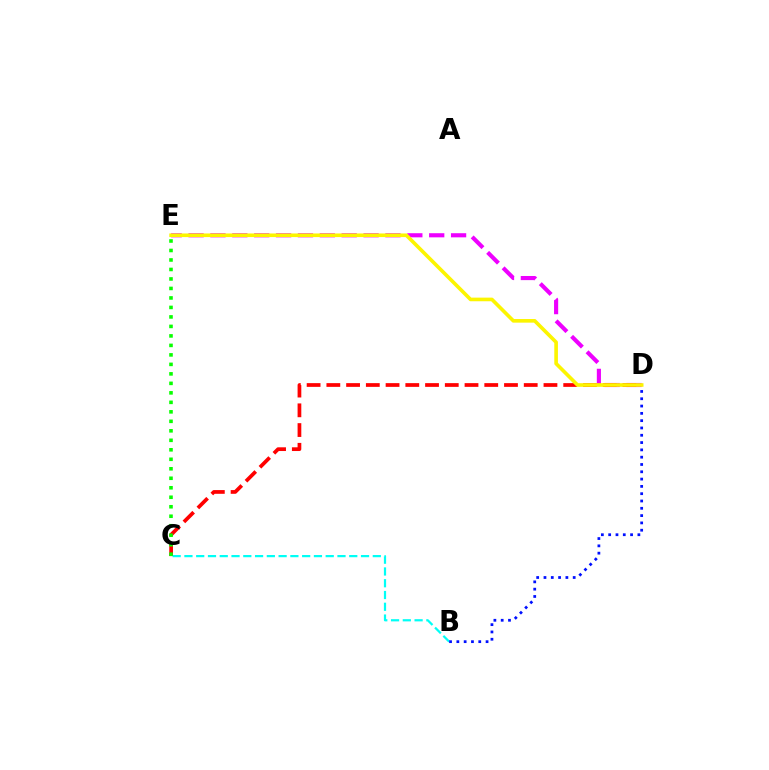{('D', 'E'): [{'color': '#ee00ff', 'line_style': 'dashed', 'thickness': 2.97}, {'color': '#fcf500', 'line_style': 'solid', 'thickness': 2.61}], ('C', 'D'): [{'color': '#ff0000', 'line_style': 'dashed', 'thickness': 2.68}], ('B', 'C'): [{'color': '#00fff6', 'line_style': 'dashed', 'thickness': 1.6}], ('C', 'E'): [{'color': '#08ff00', 'line_style': 'dotted', 'thickness': 2.58}], ('B', 'D'): [{'color': '#0010ff', 'line_style': 'dotted', 'thickness': 1.98}]}